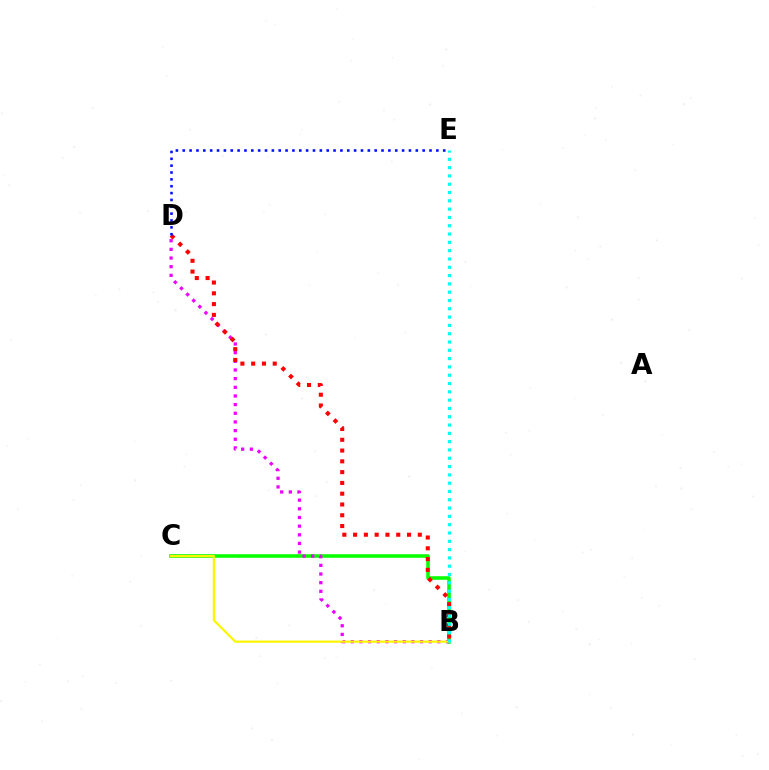{('B', 'C'): [{'color': '#08ff00', 'line_style': 'solid', 'thickness': 2.57}, {'color': '#fcf500', 'line_style': 'solid', 'thickness': 1.57}], ('B', 'D'): [{'color': '#ee00ff', 'line_style': 'dotted', 'thickness': 2.35}, {'color': '#ff0000', 'line_style': 'dotted', 'thickness': 2.93}], ('B', 'E'): [{'color': '#00fff6', 'line_style': 'dotted', 'thickness': 2.26}], ('D', 'E'): [{'color': '#0010ff', 'line_style': 'dotted', 'thickness': 1.86}]}